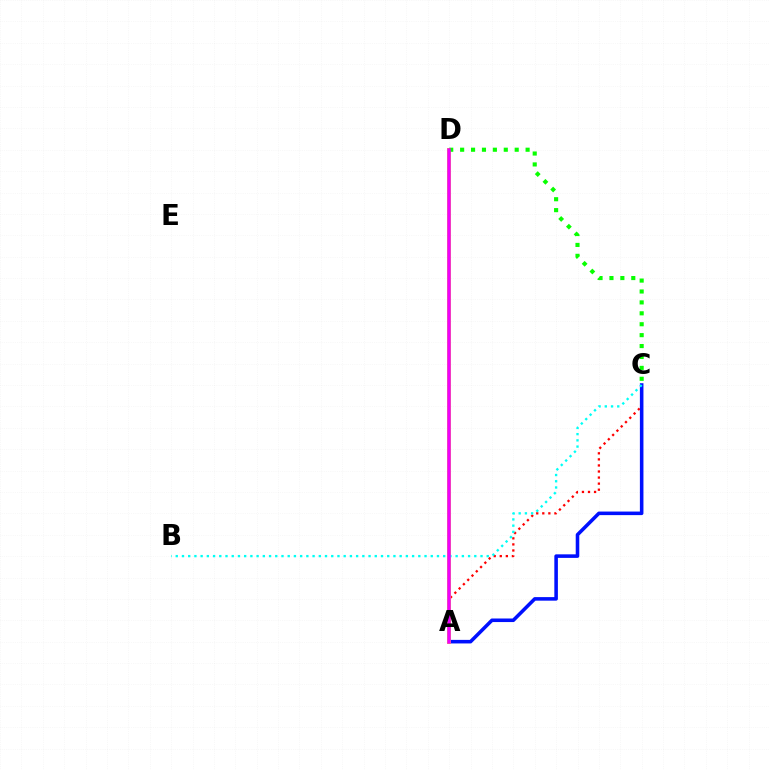{('A', 'C'): [{'color': '#ff0000', 'line_style': 'dotted', 'thickness': 1.65}, {'color': '#0010ff', 'line_style': 'solid', 'thickness': 2.56}], ('A', 'D'): [{'color': '#fcf500', 'line_style': 'solid', 'thickness': 2.85}, {'color': '#ee00ff', 'line_style': 'solid', 'thickness': 2.53}], ('B', 'C'): [{'color': '#00fff6', 'line_style': 'dotted', 'thickness': 1.69}], ('C', 'D'): [{'color': '#08ff00', 'line_style': 'dotted', 'thickness': 2.96}]}